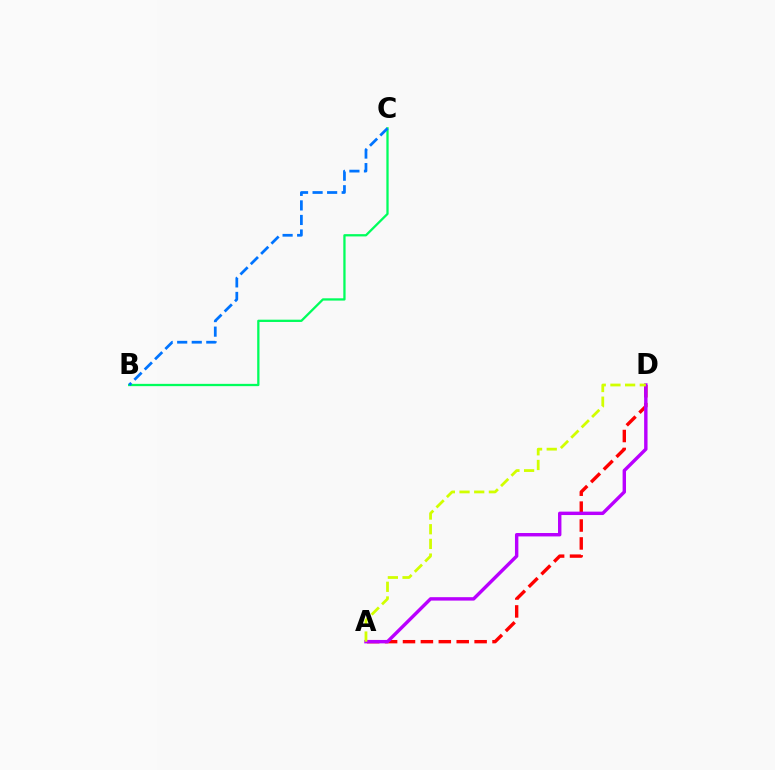{('B', 'C'): [{'color': '#00ff5c', 'line_style': 'solid', 'thickness': 1.64}, {'color': '#0074ff', 'line_style': 'dashed', 'thickness': 1.98}], ('A', 'D'): [{'color': '#ff0000', 'line_style': 'dashed', 'thickness': 2.43}, {'color': '#b900ff', 'line_style': 'solid', 'thickness': 2.45}, {'color': '#d1ff00', 'line_style': 'dashed', 'thickness': 1.99}]}